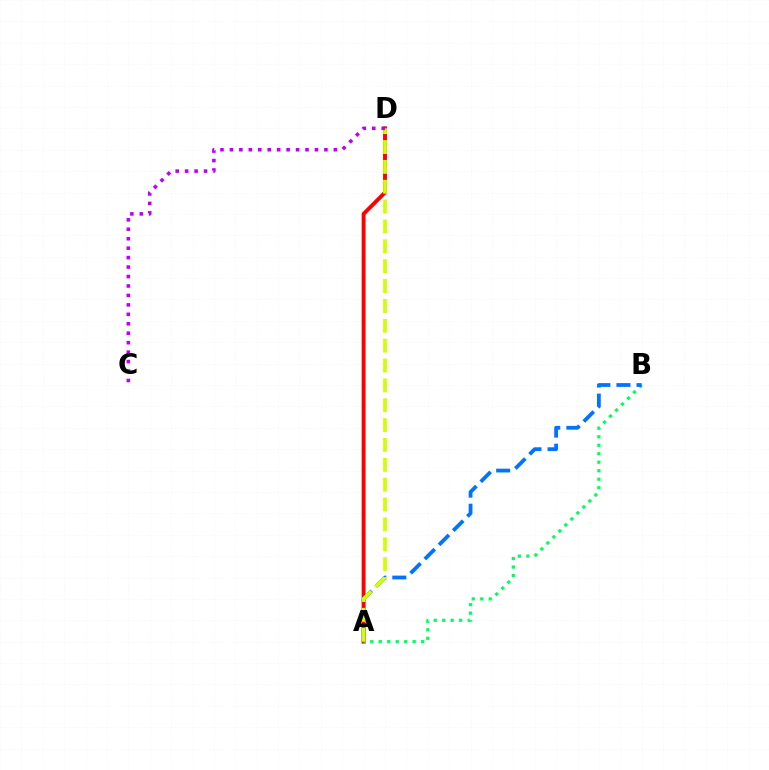{('A', 'D'): [{'color': '#ff0000', 'line_style': 'solid', 'thickness': 2.81}, {'color': '#d1ff00', 'line_style': 'dashed', 'thickness': 2.7}], ('A', 'B'): [{'color': '#00ff5c', 'line_style': 'dotted', 'thickness': 2.31}, {'color': '#0074ff', 'line_style': 'dashed', 'thickness': 2.73}], ('C', 'D'): [{'color': '#b900ff', 'line_style': 'dotted', 'thickness': 2.57}]}